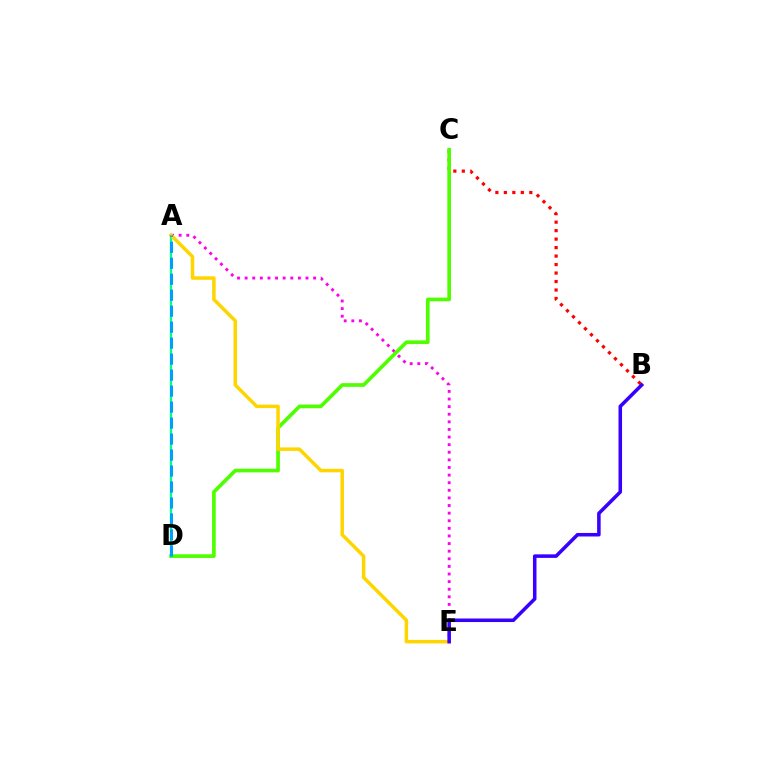{('A', 'E'): [{'color': '#ff00ed', 'line_style': 'dotted', 'thickness': 2.07}, {'color': '#ffd500', 'line_style': 'solid', 'thickness': 2.52}], ('B', 'C'): [{'color': '#ff0000', 'line_style': 'dotted', 'thickness': 2.31}], ('C', 'D'): [{'color': '#4fff00', 'line_style': 'solid', 'thickness': 2.64}], ('A', 'D'): [{'color': '#00ff86', 'line_style': 'solid', 'thickness': 1.66}, {'color': '#009eff', 'line_style': 'dashed', 'thickness': 2.17}], ('B', 'E'): [{'color': '#3700ff', 'line_style': 'solid', 'thickness': 2.54}]}